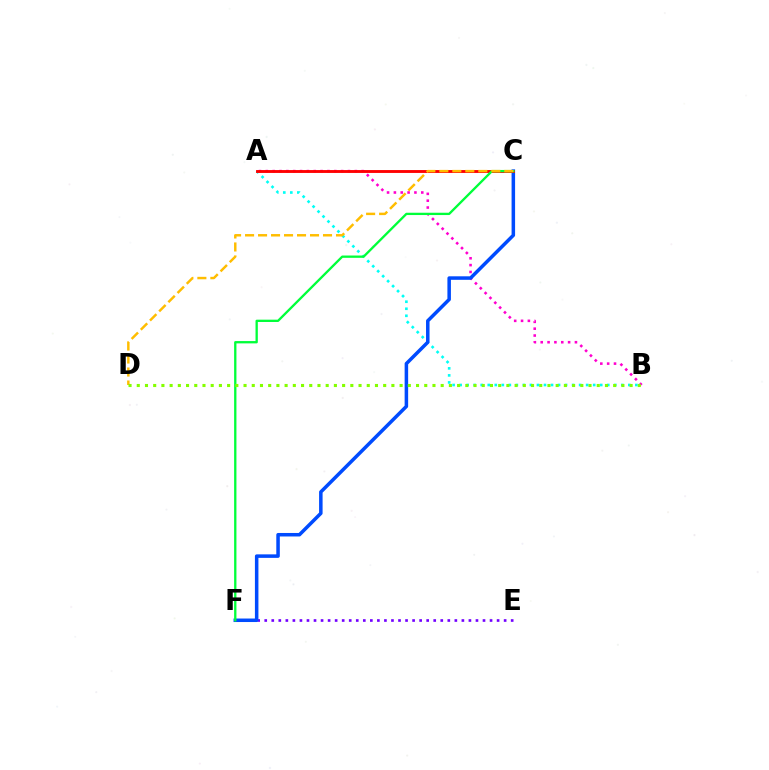{('A', 'B'): [{'color': '#00fff6', 'line_style': 'dotted', 'thickness': 1.91}, {'color': '#ff00cf', 'line_style': 'dotted', 'thickness': 1.86}], ('E', 'F'): [{'color': '#7200ff', 'line_style': 'dotted', 'thickness': 1.91}], ('C', 'F'): [{'color': '#004bff', 'line_style': 'solid', 'thickness': 2.53}, {'color': '#00ff39', 'line_style': 'solid', 'thickness': 1.67}], ('A', 'C'): [{'color': '#ff0000', 'line_style': 'solid', 'thickness': 2.07}], ('C', 'D'): [{'color': '#ffbd00', 'line_style': 'dashed', 'thickness': 1.76}], ('B', 'D'): [{'color': '#84ff00', 'line_style': 'dotted', 'thickness': 2.23}]}